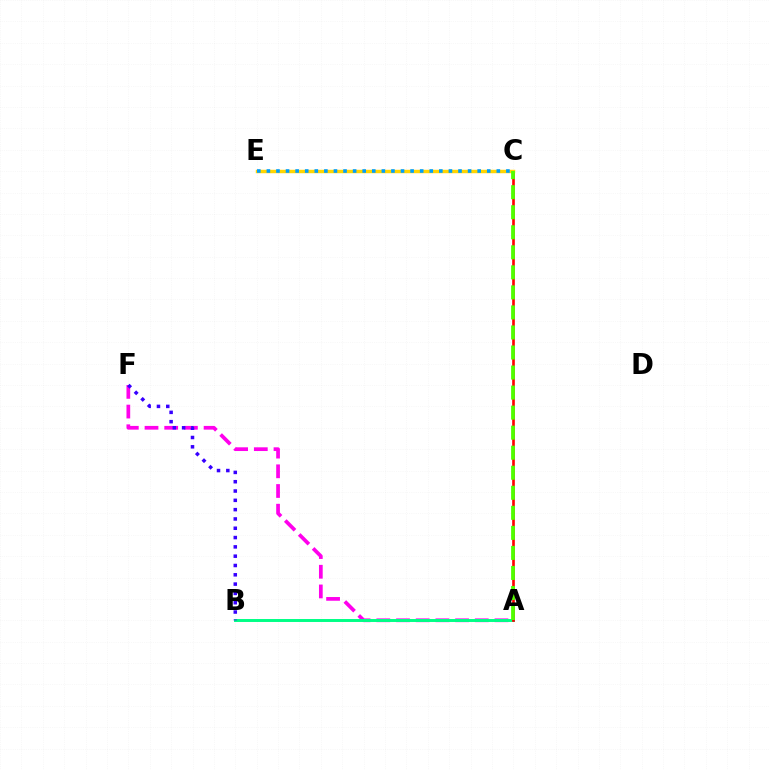{('A', 'F'): [{'color': '#ff00ed', 'line_style': 'dashed', 'thickness': 2.68}], ('A', 'B'): [{'color': '#00ff86', 'line_style': 'solid', 'thickness': 2.13}], ('A', 'C'): [{'color': '#ff0000', 'line_style': 'solid', 'thickness': 1.91}, {'color': '#4fff00', 'line_style': 'dashed', 'thickness': 2.72}], ('C', 'E'): [{'color': '#ffd500', 'line_style': 'solid', 'thickness': 2.47}, {'color': '#009eff', 'line_style': 'dotted', 'thickness': 2.6}], ('B', 'F'): [{'color': '#3700ff', 'line_style': 'dotted', 'thickness': 2.53}]}